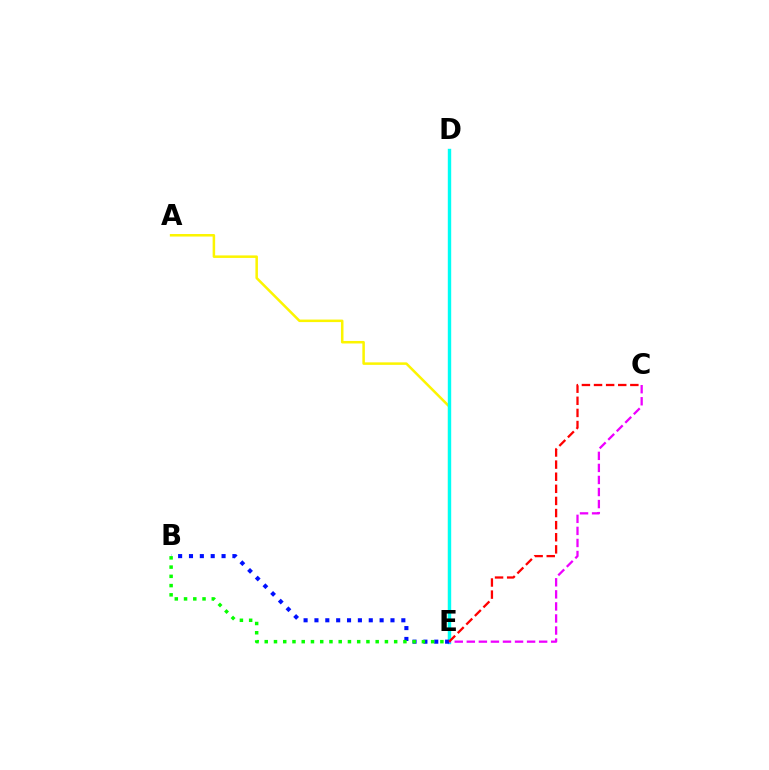{('A', 'E'): [{'color': '#fcf500', 'line_style': 'solid', 'thickness': 1.82}], ('D', 'E'): [{'color': '#00fff6', 'line_style': 'solid', 'thickness': 2.44}], ('B', 'E'): [{'color': '#0010ff', 'line_style': 'dotted', 'thickness': 2.95}, {'color': '#08ff00', 'line_style': 'dotted', 'thickness': 2.51}], ('C', 'E'): [{'color': '#ee00ff', 'line_style': 'dashed', 'thickness': 1.64}, {'color': '#ff0000', 'line_style': 'dashed', 'thickness': 1.65}]}